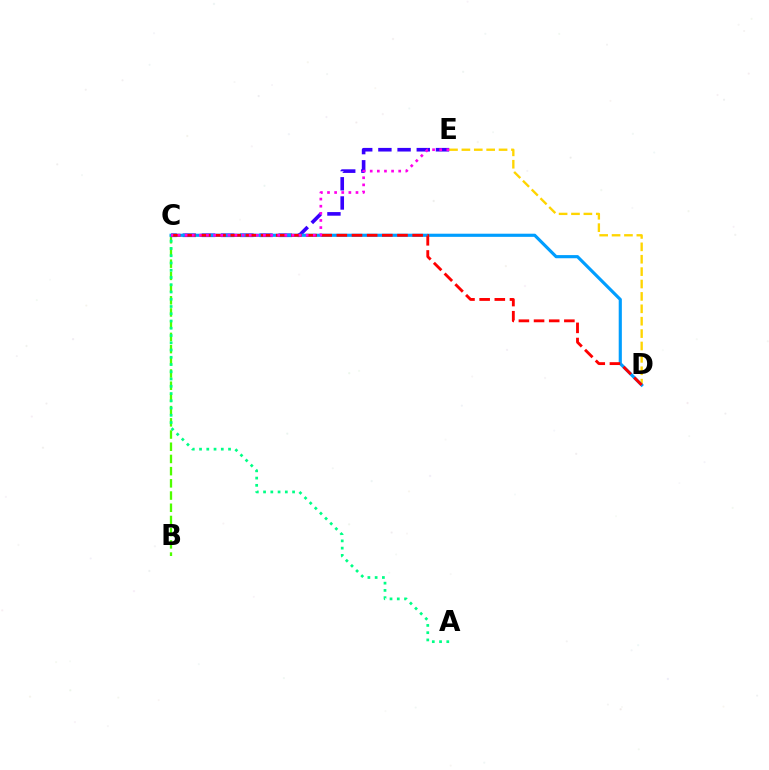{('B', 'C'): [{'color': '#4fff00', 'line_style': 'dashed', 'thickness': 1.66}], ('D', 'E'): [{'color': '#ffd500', 'line_style': 'dashed', 'thickness': 1.68}], ('C', 'E'): [{'color': '#3700ff', 'line_style': 'dashed', 'thickness': 2.61}, {'color': '#ff00ed', 'line_style': 'dotted', 'thickness': 1.94}], ('A', 'C'): [{'color': '#00ff86', 'line_style': 'dotted', 'thickness': 1.97}], ('C', 'D'): [{'color': '#009eff', 'line_style': 'solid', 'thickness': 2.27}, {'color': '#ff0000', 'line_style': 'dashed', 'thickness': 2.06}]}